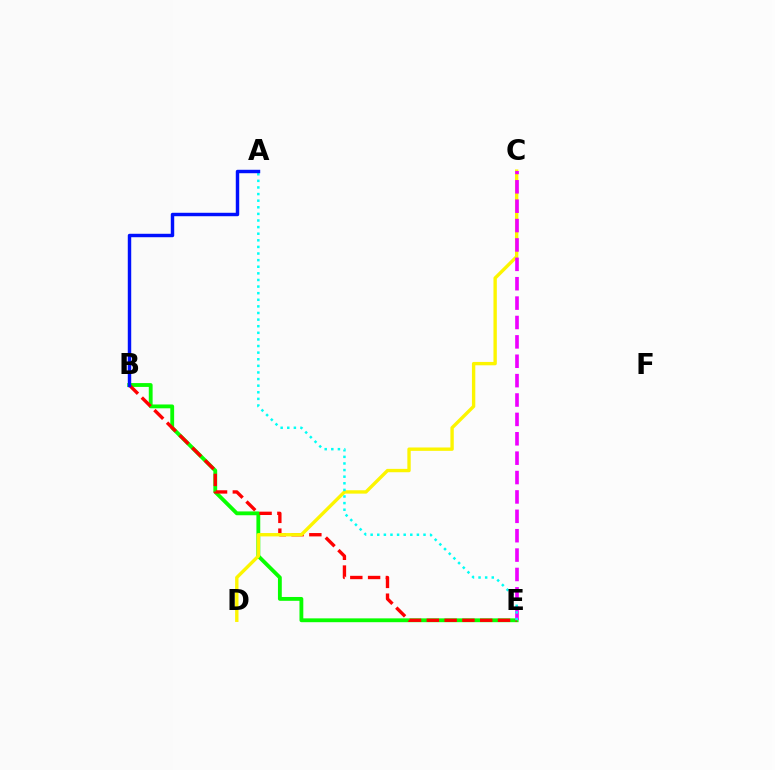{('B', 'E'): [{'color': '#08ff00', 'line_style': 'solid', 'thickness': 2.76}, {'color': '#ff0000', 'line_style': 'dashed', 'thickness': 2.42}], ('C', 'D'): [{'color': '#fcf500', 'line_style': 'solid', 'thickness': 2.43}], ('C', 'E'): [{'color': '#ee00ff', 'line_style': 'dashed', 'thickness': 2.63}], ('A', 'E'): [{'color': '#00fff6', 'line_style': 'dotted', 'thickness': 1.8}], ('A', 'B'): [{'color': '#0010ff', 'line_style': 'solid', 'thickness': 2.47}]}